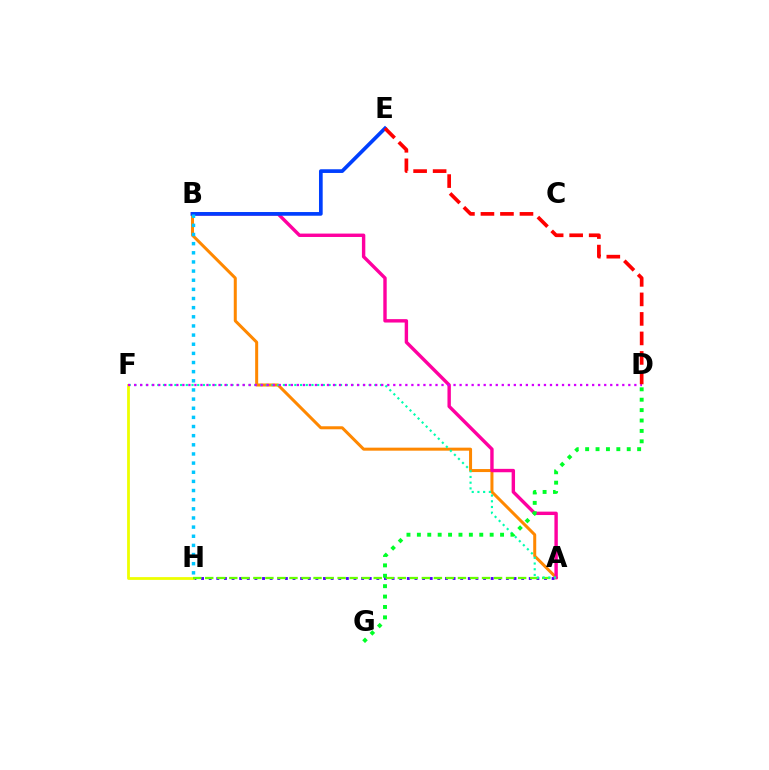{('A', 'H'): [{'color': '#4f00ff', 'line_style': 'dotted', 'thickness': 2.07}, {'color': '#66ff00', 'line_style': 'dashed', 'thickness': 1.63}], ('A', 'B'): [{'color': '#ff8800', 'line_style': 'solid', 'thickness': 2.17}, {'color': '#ff00a0', 'line_style': 'solid', 'thickness': 2.45}], ('F', 'H'): [{'color': '#eeff00', 'line_style': 'solid', 'thickness': 2.01}], ('A', 'F'): [{'color': '#00ffaf', 'line_style': 'dotted', 'thickness': 1.55}], ('B', 'E'): [{'color': '#003fff', 'line_style': 'solid', 'thickness': 2.66}], ('D', 'F'): [{'color': '#d600ff', 'line_style': 'dotted', 'thickness': 1.64}], ('D', 'E'): [{'color': '#ff0000', 'line_style': 'dashed', 'thickness': 2.65}], ('D', 'G'): [{'color': '#00ff27', 'line_style': 'dotted', 'thickness': 2.83}], ('B', 'H'): [{'color': '#00c7ff', 'line_style': 'dotted', 'thickness': 2.48}]}